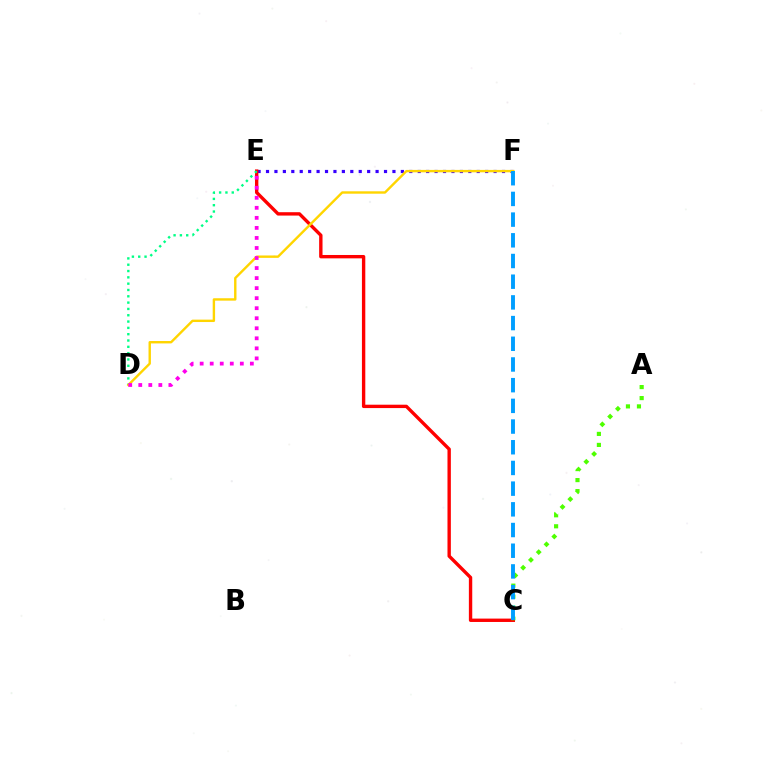{('E', 'F'): [{'color': '#3700ff', 'line_style': 'dotted', 'thickness': 2.29}], ('C', 'E'): [{'color': '#ff0000', 'line_style': 'solid', 'thickness': 2.43}], ('D', 'E'): [{'color': '#00ff86', 'line_style': 'dotted', 'thickness': 1.72}, {'color': '#ff00ed', 'line_style': 'dotted', 'thickness': 2.73}], ('D', 'F'): [{'color': '#ffd500', 'line_style': 'solid', 'thickness': 1.73}], ('A', 'C'): [{'color': '#4fff00', 'line_style': 'dotted', 'thickness': 2.99}], ('C', 'F'): [{'color': '#009eff', 'line_style': 'dashed', 'thickness': 2.81}]}